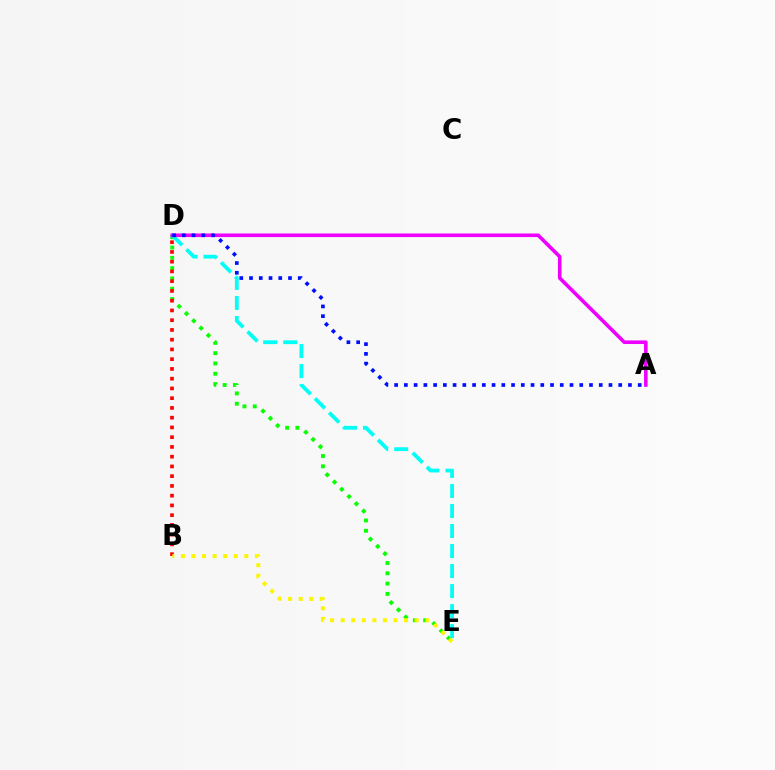{('D', 'E'): [{'color': '#08ff00', 'line_style': 'dotted', 'thickness': 2.8}, {'color': '#00fff6', 'line_style': 'dashed', 'thickness': 2.72}], ('B', 'D'): [{'color': '#ff0000', 'line_style': 'dotted', 'thickness': 2.65}], ('A', 'D'): [{'color': '#ee00ff', 'line_style': 'solid', 'thickness': 2.59}, {'color': '#0010ff', 'line_style': 'dotted', 'thickness': 2.65}], ('B', 'E'): [{'color': '#fcf500', 'line_style': 'dotted', 'thickness': 2.87}]}